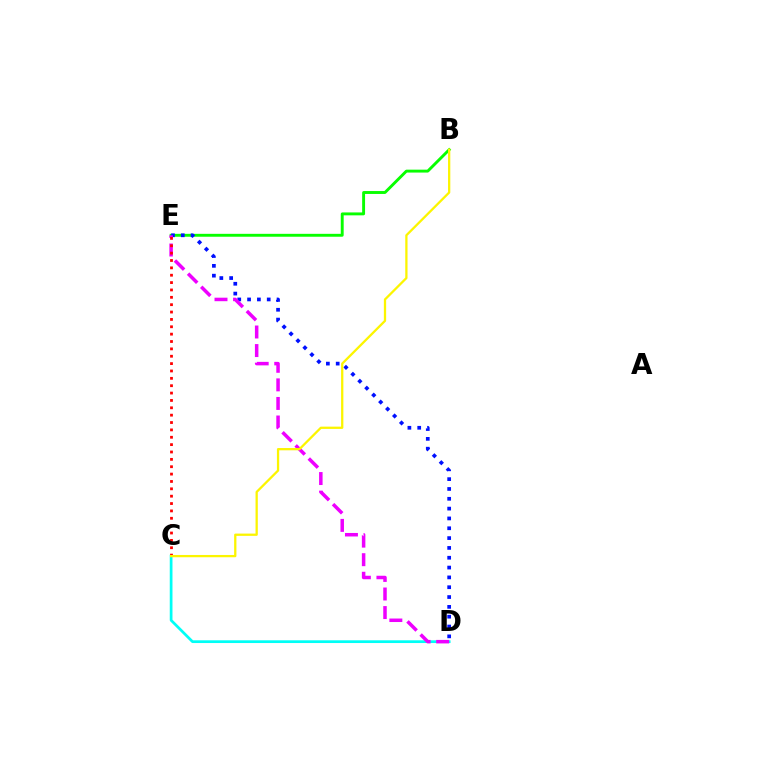{('B', 'E'): [{'color': '#08ff00', 'line_style': 'solid', 'thickness': 2.09}], ('C', 'D'): [{'color': '#00fff6', 'line_style': 'solid', 'thickness': 1.97}], ('D', 'E'): [{'color': '#0010ff', 'line_style': 'dotted', 'thickness': 2.67}, {'color': '#ee00ff', 'line_style': 'dashed', 'thickness': 2.52}], ('C', 'E'): [{'color': '#ff0000', 'line_style': 'dotted', 'thickness': 2.0}], ('B', 'C'): [{'color': '#fcf500', 'line_style': 'solid', 'thickness': 1.64}]}